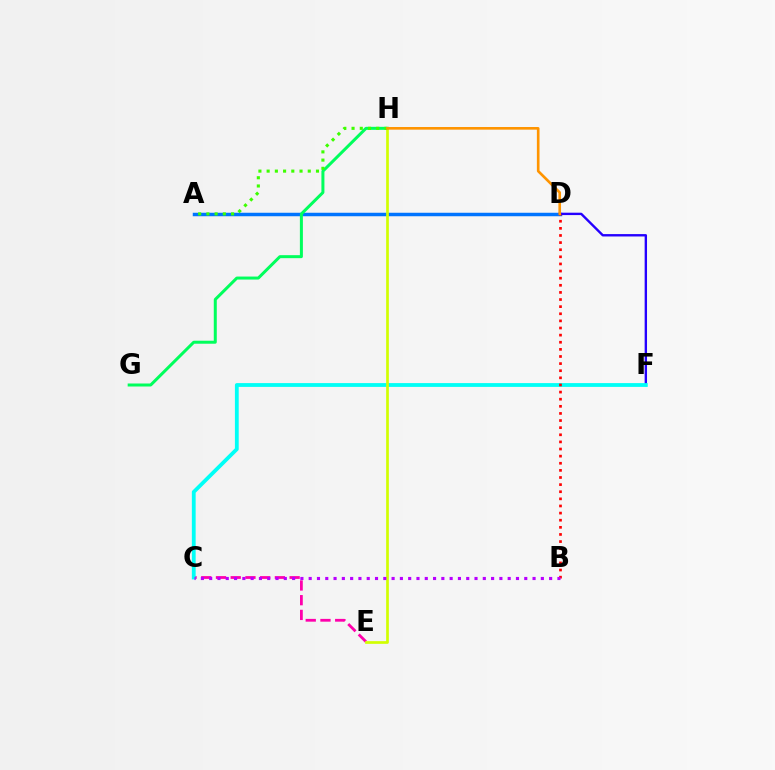{('A', 'D'): [{'color': '#0074ff', 'line_style': 'solid', 'thickness': 2.51}], ('C', 'E'): [{'color': '#ff00ac', 'line_style': 'dashed', 'thickness': 2.0}], ('D', 'F'): [{'color': '#2500ff', 'line_style': 'solid', 'thickness': 1.71}], ('C', 'F'): [{'color': '#00fff6', 'line_style': 'solid', 'thickness': 2.74}], ('G', 'H'): [{'color': '#00ff5c', 'line_style': 'solid', 'thickness': 2.16}], ('B', 'D'): [{'color': '#ff0000', 'line_style': 'dotted', 'thickness': 1.93}], ('E', 'H'): [{'color': '#d1ff00', 'line_style': 'solid', 'thickness': 1.94}], ('A', 'H'): [{'color': '#3dff00', 'line_style': 'dotted', 'thickness': 2.23}], ('D', 'H'): [{'color': '#ff9400', 'line_style': 'solid', 'thickness': 1.9}], ('B', 'C'): [{'color': '#b900ff', 'line_style': 'dotted', 'thickness': 2.25}]}